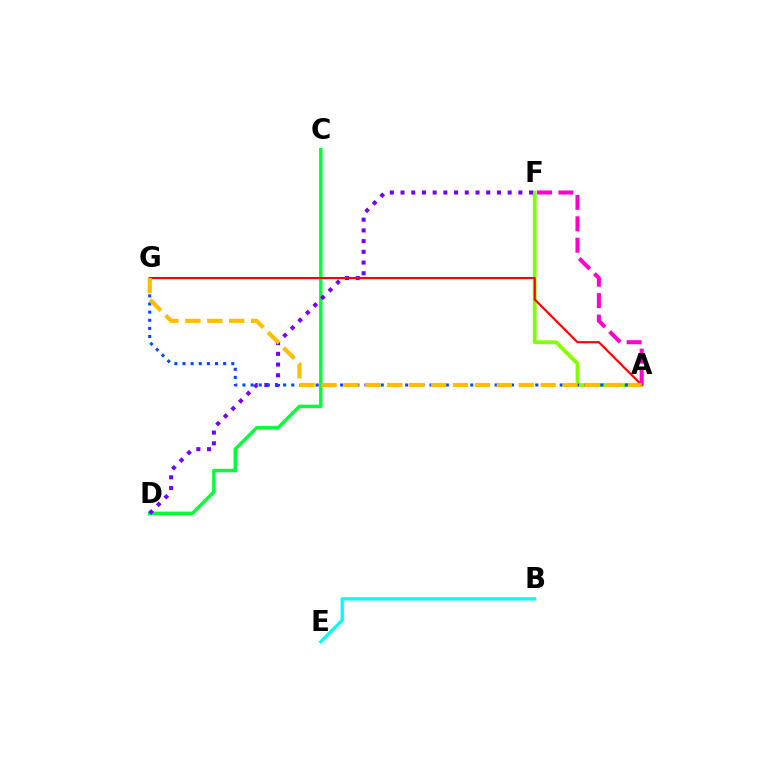{('C', 'D'): [{'color': '#00ff39', 'line_style': 'solid', 'thickness': 2.49}], ('A', 'F'): [{'color': '#84ff00', 'line_style': 'solid', 'thickness': 2.74}, {'color': '#ff00cf', 'line_style': 'dashed', 'thickness': 2.91}], ('D', 'F'): [{'color': '#7200ff', 'line_style': 'dotted', 'thickness': 2.91}], ('A', 'G'): [{'color': '#004bff', 'line_style': 'dotted', 'thickness': 2.21}, {'color': '#ff0000', 'line_style': 'solid', 'thickness': 1.58}, {'color': '#ffbd00', 'line_style': 'dashed', 'thickness': 2.98}], ('B', 'E'): [{'color': '#00fff6', 'line_style': 'solid', 'thickness': 2.37}]}